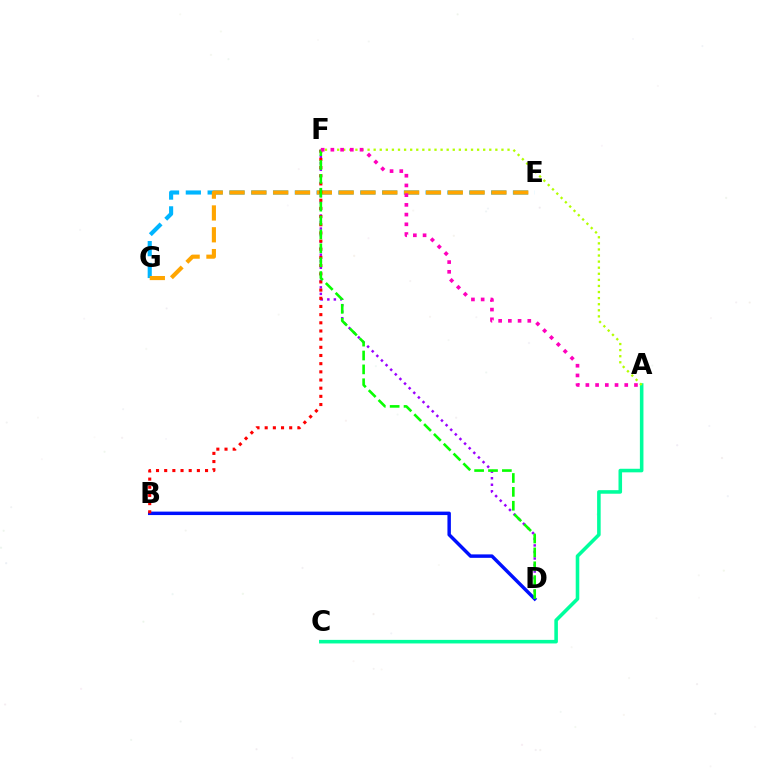{('D', 'F'): [{'color': '#9b00ff', 'line_style': 'dotted', 'thickness': 1.77}, {'color': '#08ff00', 'line_style': 'dashed', 'thickness': 1.89}], ('A', 'C'): [{'color': '#00ff9d', 'line_style': 'solid', 'thickness': 2.57}], ('B', 'D'): [{'color': '#0010ff', 'line_style': 'solid', 'thickness': 2.49}], ('E', 'G'): [{'color': '#00b5ff', 'line_style': 'dashed', 'thickness': 2.96}, {'color': '#ffa500', 'line_style': 'dashed', 'thickness': 2.96}], ('B', 'F'): [{'color': '#ff0000', 'line_style': 'dotted', 'thickness': 2.22}], ('A', 'F'): [{'color': '#b3ff00', 'line_style': 'dotted', 'thickness': 1.65}, {'color': '#ff00bd', 'line_style': 'dotted', 'thickness': 2.64}]}